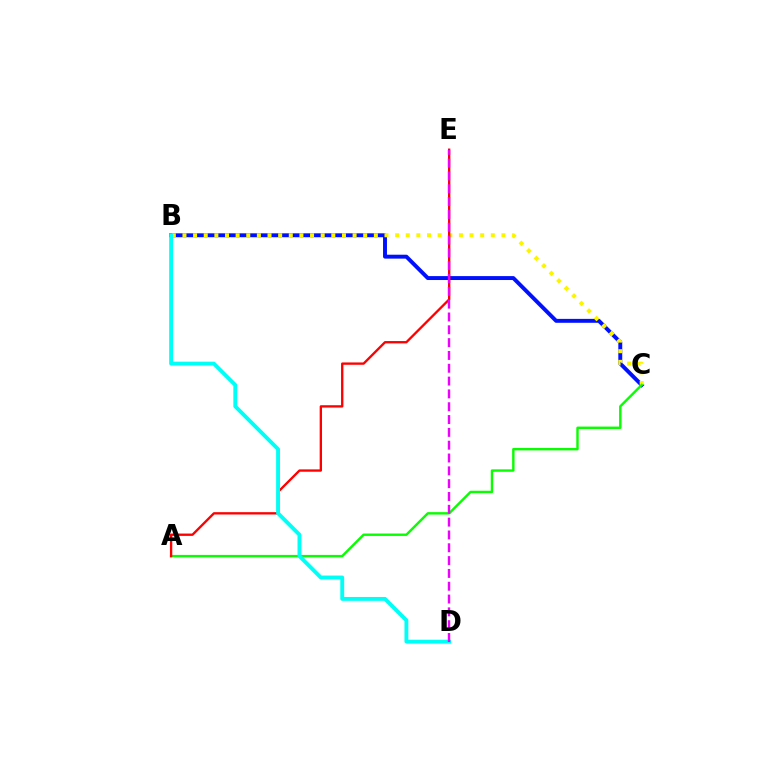{('B', 'C'): [{'color': '#0010ff', 'line_style': 'solid', 'thickness': 2.82}, {'color': '#fcf500', 'line_style': 'dotted', 'thickness': 2.89}], ('A', 'C'): [{'color': '#08ff00', 'line_style': 'solid', 'thickness': 1.74}], ('A', 'E'): [{'color': '#ff0000', 'line_style': 'solid', 'thickness': 1.68}], ('B', 'D'): [{'color': '#00fff6', 'line_style': 'solid', 'thickness': 2.78}], ('D', 'E'): [{'color': '#ee00ff', 'line_style': 'dashed', 'thickness': 1.74}]}